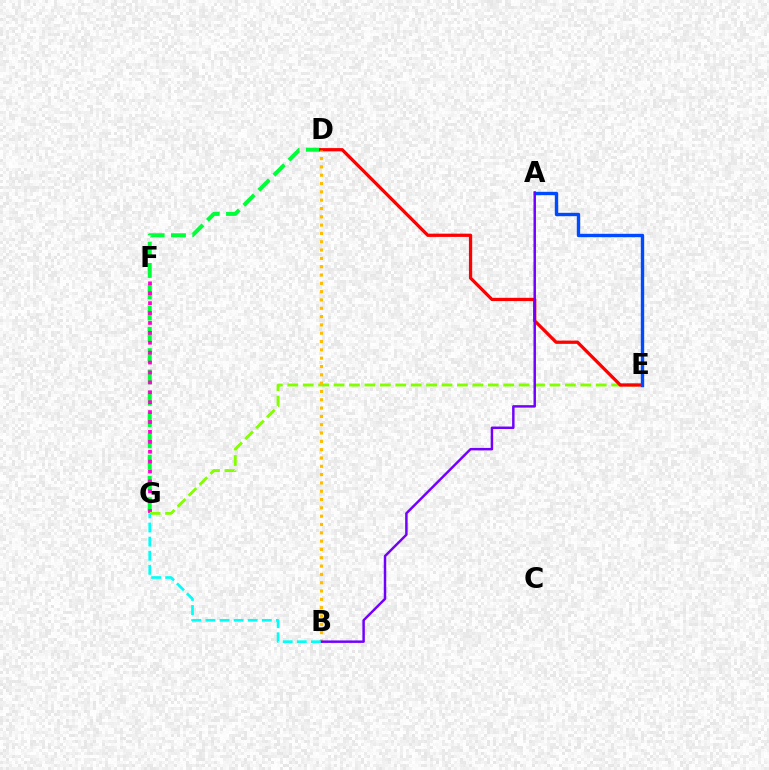{('D', 'G'): [{'color': '#00ff39', 'line_style': 'dashed', 'thickness': 2.89}], ('F', 'G'): [{'color': '#ff00cf', 'line_style': 'dotted', 'thickness': 2.69}], ('E', 'G'): [{'color': '#84ff00', 'line_style': 'dashed', 'thickness': 2.1}], ('D', 'E'): [{'color': '#ff0000', 'line_style': 'solid', 'thickness': 2.34}], ('B', 'D'): [{'color': '#ffbd00', 'line_style': 'dotted', 'thickness': 2.26}], ('A', 'E'): [{'color': '#004bff', 'line_style': 'solid', 'thickness': 2.43}], ('A', 'B'): [{'color': '#7200ff', 'line_style': 'solid', 'thickness': 1.77}], ('B', 'G'): [{'color': '#00fff6', 'line_style': 'dashed', 'thickness': 1.91}]}